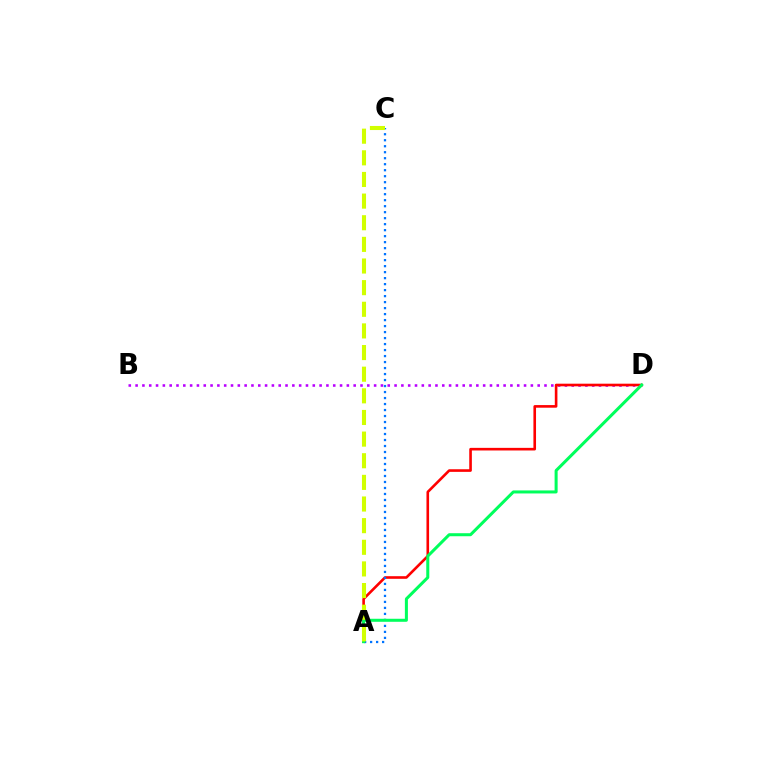{('B', 'D'): [{'color': '#b900ff', 'line_style': 'dotted', 'thickness': 1.85}], ('A', 'D'): [{'color': '#ff0000', 'line_style': 'solid', 'thickness': 1.88}, {'color': '#00ff5c', 'line_style': 'solid', 'thickness': 2.18}], ('A', 'C'): [{'color': '#0074ff', 'line_style': 'dotted', 'thickness': 1.63}, {'color': '#d1ff00', 'line_style': 'dashed', 'thickness': 2.94}]}